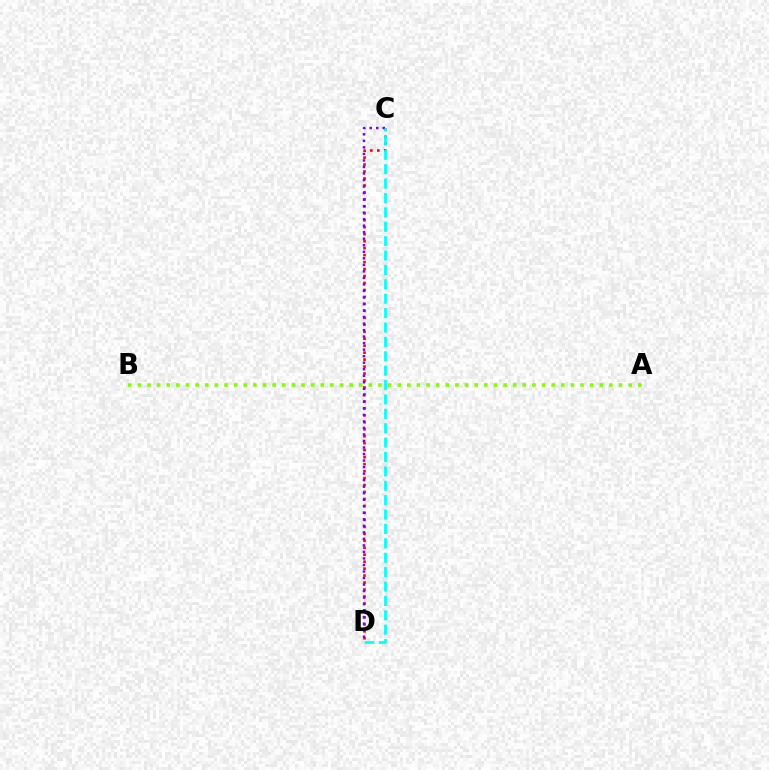{('A', 'B'): [{'color': '#84ff00', 'line_style': 'dotted', 'thickness': 2.61}], ('C', 'D'): [{'color': '#ff0000', 'line_style': 'dotted', 'thickness': 1.89}, {'color': '#7200ff', 'line_style': 'dotted', 'thickness': 1.77}, {'color': '#00fff6', 'line_style': 'dashed', 'thickness': 1.95}]}